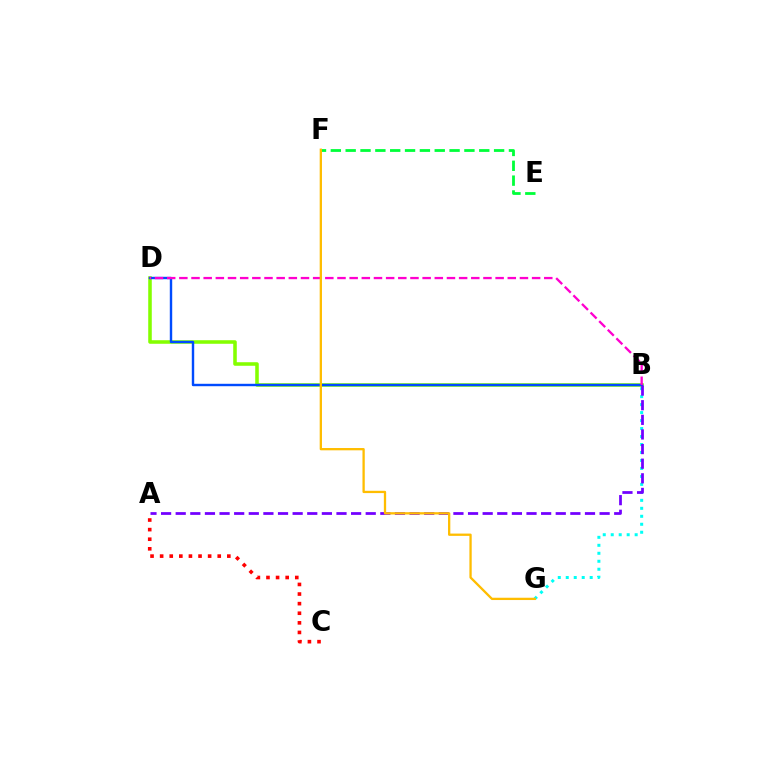{('B', 'D'): [{'color': '#84ff00', 'line_style': 'solid', 'thickness': 2.56}, {'color': '#004bff', 'line_style': 'solid', 'thickness': 1.74}, {'color': '#ff00cf', 'line_style': 'dashed', 'thickness': 1.65}], ('E', 'F'): [{'color': '#00ff39', 'line_style': 'dashed', 'thickness': 2.02}], ('B', 'G'): [{'color': '#00fff6', 'line_style': 'dotted', 'thickness': 2.17}], ('A', 'B'): [{'color': '#7200ff', 'line_style': 'dashed', 'thickness': 1.99}], ('A', 'C'): [{'color': '#ff0000', 'line_style': 'dotted', 'thickness': 2.61}], ('F', 'G'): [{'color': '#ffbd00', 'line_style': 'solid', 'thickness': 1.65}]}